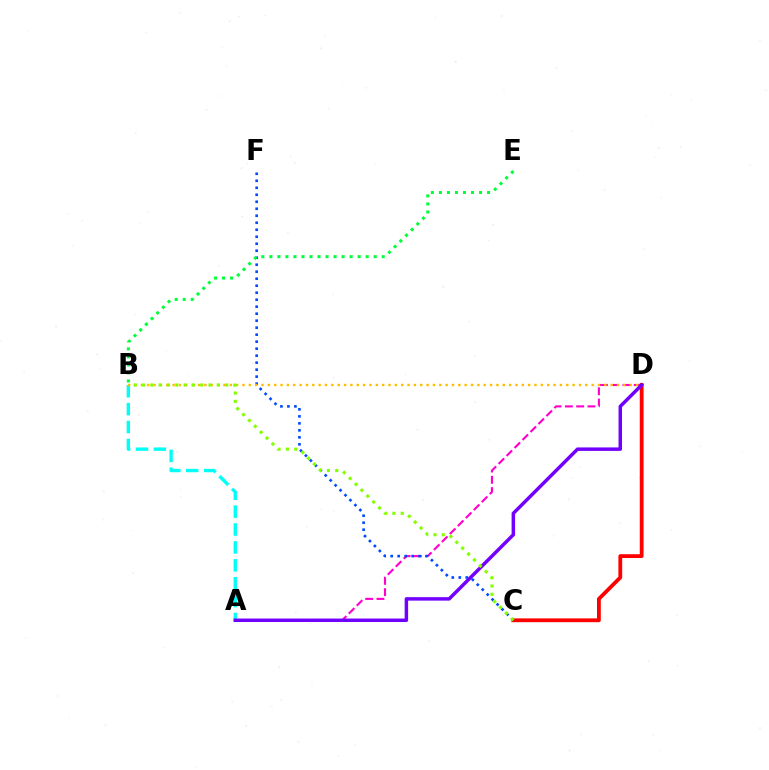{('A', 'D'): [{'color': '#ff00cf', 'line_style': 'dashed', 'thickness': 1.53}, {'color': '#7200ff', 'line_style': 'solid', 'thickness': 2.5}], ('C', 'D'): [{'color': '#ff0000', 'line_style': 'solid', 'thickness': 2.74}], ('A', 'B'): [{'color': '#00fff6', 'line_style': 'dashed', 'thickness': 2.43}], ('C', 'F'): [{'color': '#004bff', 'line_style': 'dotted', 'thickness': 1.9}], ('B', 'D'): [{'color': '#ffbd00', 'line_style': 'dotted', 'thickness': 1.72}], ('B', 'C'): [{'color': '#84ff00', 'line_style': 'dotted', 'thickness': 2.26}], ('B', 'E'): [{'color': '#00ff39', 'line_style': 'dotted', 'thickness': 2.18}]}